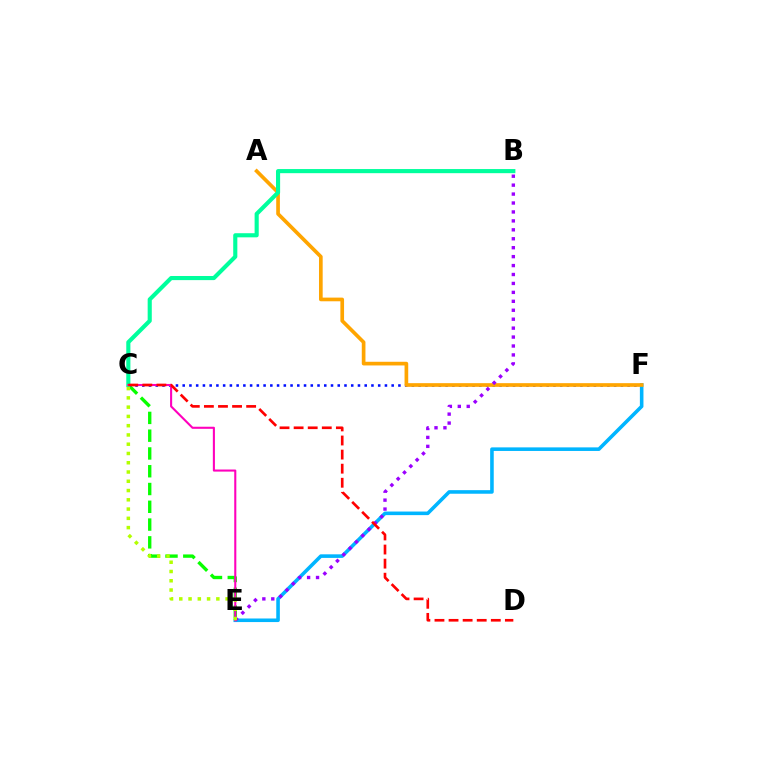{('C', 'E'): [{'color': '#08ff00', 'line_style': 'dashed', 'thickness': 2.42}, {'color': '#ff00bd', 'line_style': 'solid', 'thickness': 1.5}, {'color': '#b3ff00', 'line_style': 'dotted', 'thickness': 2.52}], ('C', 'F'): [{'color': '#0010ff', 'line_style': 'dotted', 'thickness': 1.83}], ('E', 'F'): [{'color': '#00b5ff', 'line_style': 'solid', 'thickness': 2.58}], ('A', 'F'): [{'color': '#ffa500', 'line_style': 'solid', 'thickness': 2.64}], ('B', 'E'): [{'color': '#9b00ff', 'line_style': 'dotted', 'thickness': 2.43}], ('B', 'C'): [{'color': '#00ff9d', 'line_style': 'solid', 'thickness': 2.97}], ('C', 'D'): [{'color': '#ff0000', 'line_style': 'dashed', 'thickness': 1.91}]}